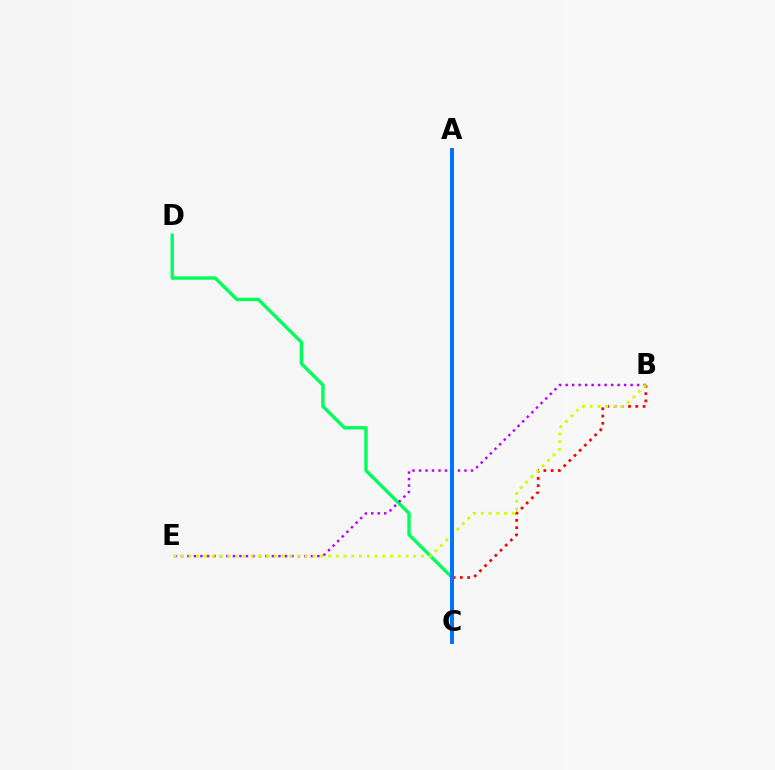{('B', 'C'): [{'color': '#ff0000', 'line_style': 'dotted', 'thickness': 1.98}], ('C', 'D'): [{'color': '#00ff5c', 'line_style': 'solid', 'thickness': 2.44}], ('B', 'E'): [{'color': '#b900ff', 'line_style': 'dotted', 'thickness': 1.77}, {'color': '#d1ff00', 'line_style': 'dotted', 'thickness': 2.1}], ('A', 'C'): [{'color': '#0074ff', 'line_style': 'solid', 'thickness': 2.87}]}